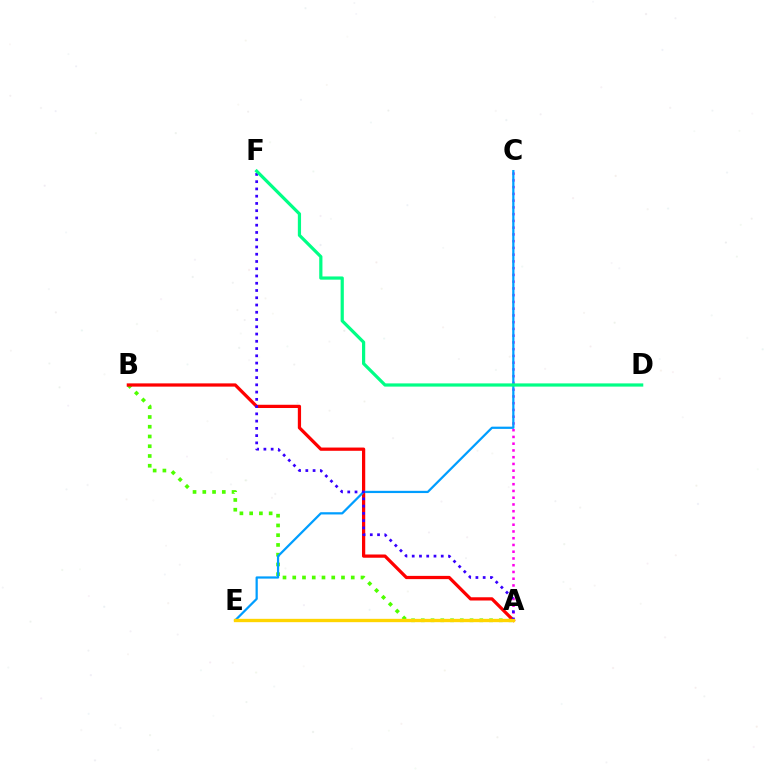{('A', 'B'): [{'color': '#4fff00', 'line_style': 'dotted', 'thickness': 2.65}, {'color': '#ff0000', 'line_style': 'solid', 'thickness': 2.34}], ('A', 'C'): [{'color': '#ff00ed', 'line_style': 'dotted', 'thickness': 1.83}], ('C', 'E'): [{'color': '#009eff', 'line_style': 'solid', 'thickness': 1.61}], ('A', 'F'): [{'color': '#3700ff', 'line_style': 'dotted', 'thickness': 1.97}], ('D', 'F'): [{'color': '#00ff86', 'line_style': 'solid', 'thickness': 2.31}], ('A', 'E'): [{'color': '#ffd500', 'line_style': 'solid', 'thickness': 2.4}]}